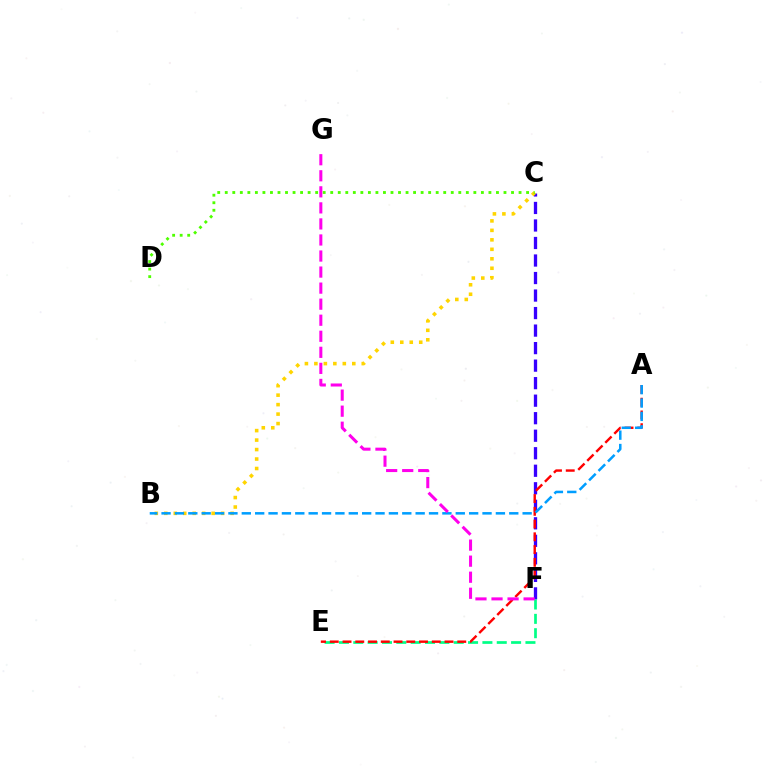{('C', 'F'): [{'color': '#3700ff', 'line_style': 'dashed', 'thickness': 2.38}], ('E', 'F'): [{'color': '#00ff86', 'line_style': 'dashed', 'thickness': 1.95}], ('B', 'C'): [{'color': '#ffd500', 'line_style': 'dotted', 'thickness': 2.57}], ('C', 'D'): [{'color': '#4fff00', 'line_style': 'dotted', 'thickness': 2.05}], ('A', 'E'): [{'color': '#ff0000', 'line_style': 'dashed', 'thickness': 1.73}], ('A', 'B'): [{'color': '#009eff', 'line_style': 'dashed', 'thickness': 1.82}], ('F', 'G'): [{'color': '#ff00ed', 'line_style': 'dashed', 'thickness': 2.18}]}